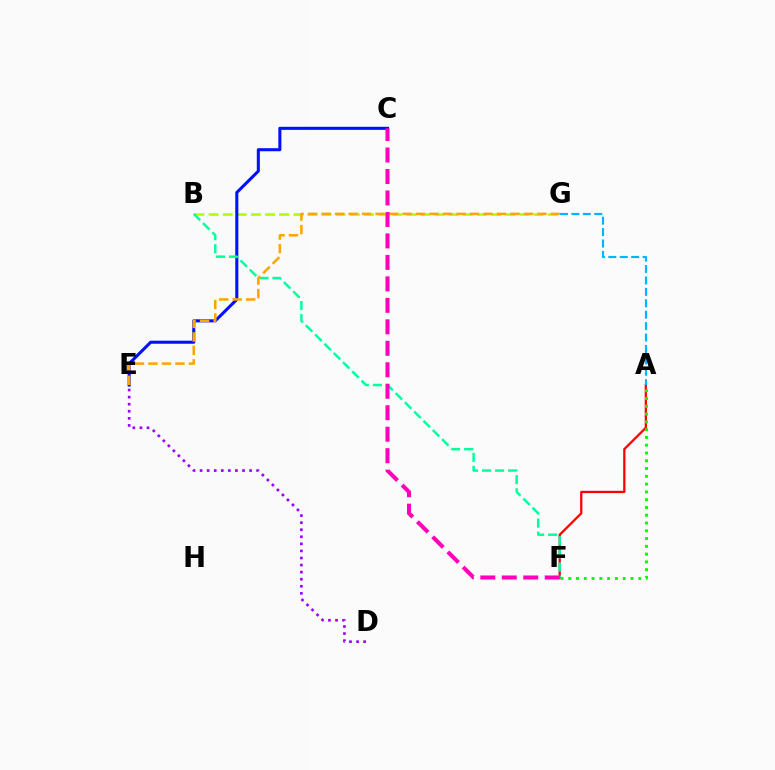{('B', 'G'): [{'color': '#b3ff00', 'line_style': 'dashed', 'thickness': 1.92}], ('C', 'E'): [{'color': '#0010ff', 'line_style': 'solid', 'thickness': 2.21}], ('A', 'F'): [{'color': '#ff0000', 'line_style': 'solid', 'thickness': 1.64}, {'color': '#08ff00', 'line_style': 'dotted', 'thickness': 2.11}], ('B', 'F'): [{'color': '#00ff9d', 'line_style': 'dashed', 'thickness': 1.78}], ('D', 'E'): [{'color': '#9b00ff', 'line_style': 'dotted', 'thickness': 1.92}], ('E', 'G'): [{'color': '#ffa500', 'line_style': 'dashed', 'thickness': 1.83}], ('C', 'F'): [{'color': '#ff00bd', 'line_style': 'dashed', 'thickness': 2.92}], ('A', 'G'): [{'color': '#00b5ff', 'line_style': 'dashed', 'thickness': 1.55}]}